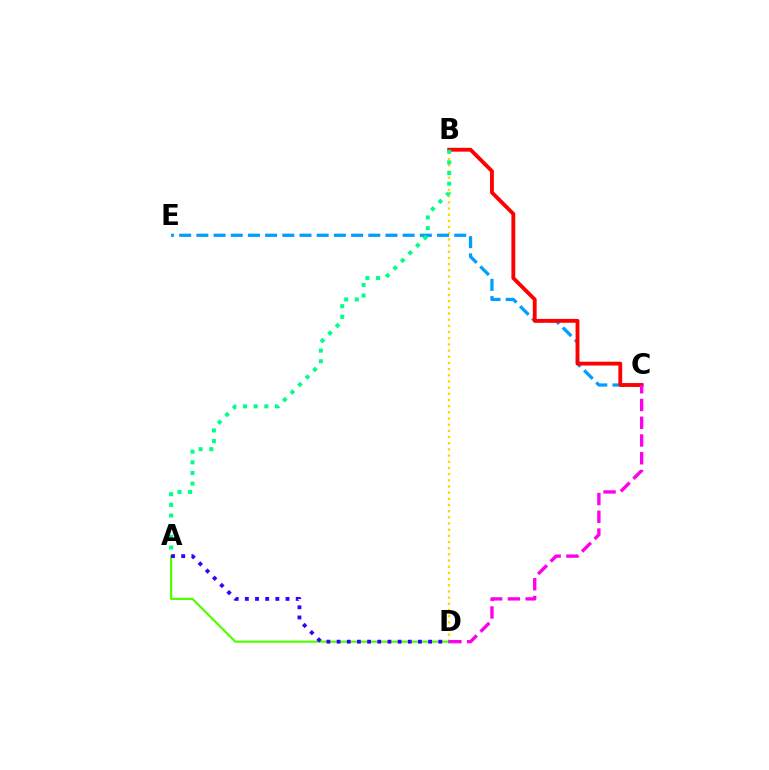{('B', 'D'): [{'color': '#ffd500', 'line_style': 'dotted', 'thickness': 1.68}], ('A', 'D'): [{'color': '#4fff00', 'line_style': 'solid', 'thickness': 1.57}, {'color': '#3700ff', 'line_style': 'dotted', 'thickness': 2.76}], ('C', 'E'): [{'color': '#009eff', 'line_style': 'dashed', 'thickness': 2.34}], ('B', 'C'): [{'color': '#ff0000', 'line_style': 'solid', 'thickness': 2.77}], ('C', 'D'): [{'color': '#ff00ed', 'line_style': 'dashed', 'thickness': 2.41}], ('A', 'B'): [{'color': '#00ff86', 'line_style': 'dotted', 'thickness': 2.9}]}